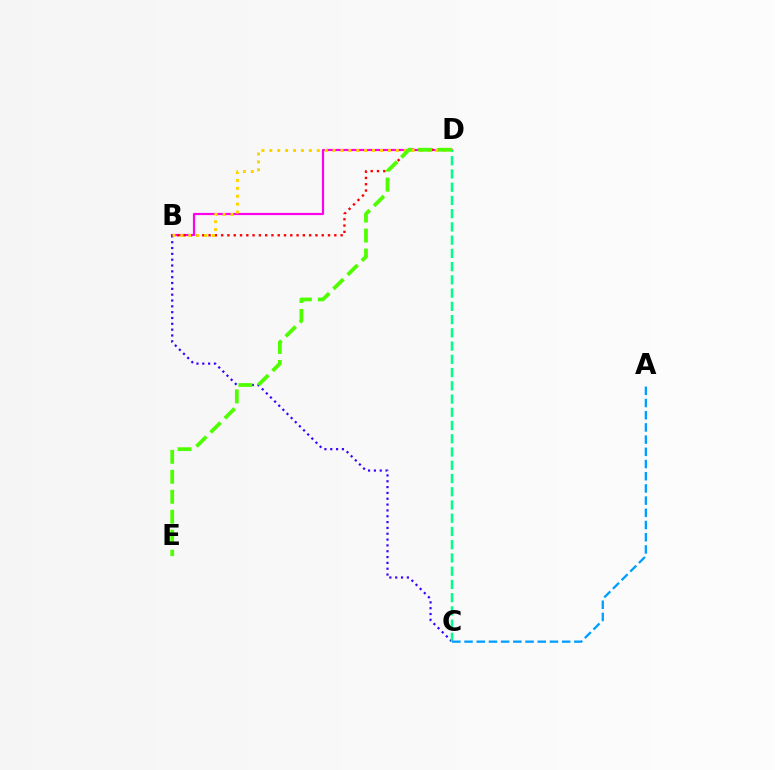{('B', 'D'): [{'color': '#ff00ed', 'line_style': 'solid', 'thickness': 1.59}, {'color': '#ff0000', 'line_style': 'dotted', 'thickness': 1.71}, {'color': '#ffd500', 'line_style': 'dotted', 'thickness': 2.15}], ('B', 'C'): [{'color': '#3700ff', 'line_style': 'dotted', 'thickness': 1.58}], ('C', 'D'): [{'color': '#00ff86', 'line_style': 'dashed', 'thickness': 1.8}], ('A', 'C'): [{'color': '#009eff', 'line_style': 'dashed', 'thickness': 1.66}], ('D', 'E'): [{'color': '#4fff00', 'line_style': 'dashed', 'thickness': 2.71}]}